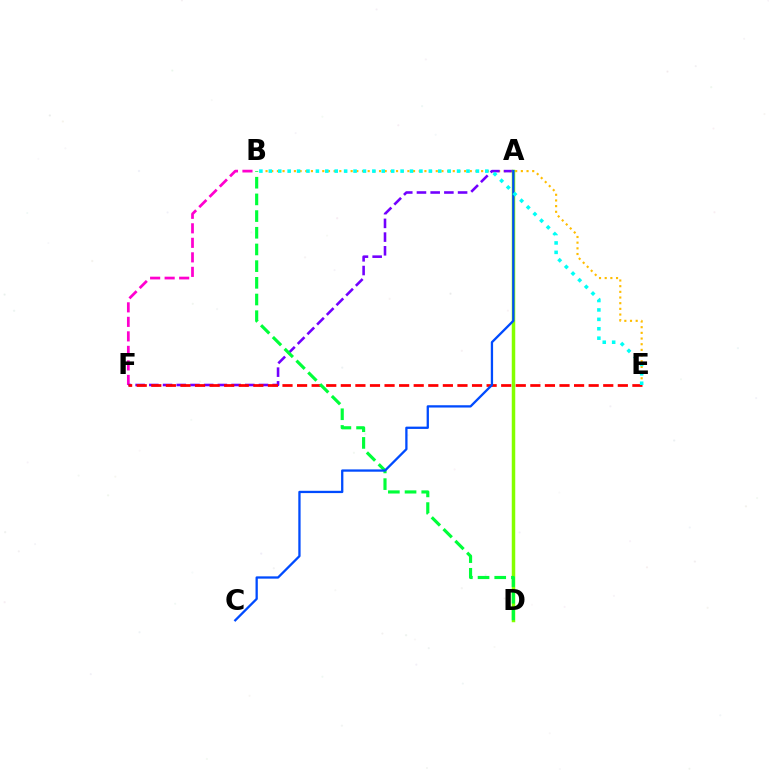{('B', 'F'): [{'color': '#ff00cf', 'line_style': 'dashed', 'thickness': 1.97}], ('B', 'E'): [{'color': '#ffbd00', 'line_style': 'dotted', 'thickness': 1.54}, {'color': '#00fff6', 'line_style': 'dotted', 'thickness': 2.56}], ('A', 'F'): [{'color': '#7200ff', 'line_style': 'dashed', 'thickness': 1.86}], ('A', 'D'): [{'color': '#84ff00', 'line_style': 'solid', 'thickness': 2.51}], ('E', 'F'): [{'color': '#ff0000', 'line_style': 'dashed', 'thickness': 1.98}], ('B', 'D'): [{'color': '#00ff39', 'line_style': 'dashed', 'thickness': 2.27}], ('A', 'C'): [{'color': '#004bff', 'line_style': 'solid', 'thickness': 1.65}]}